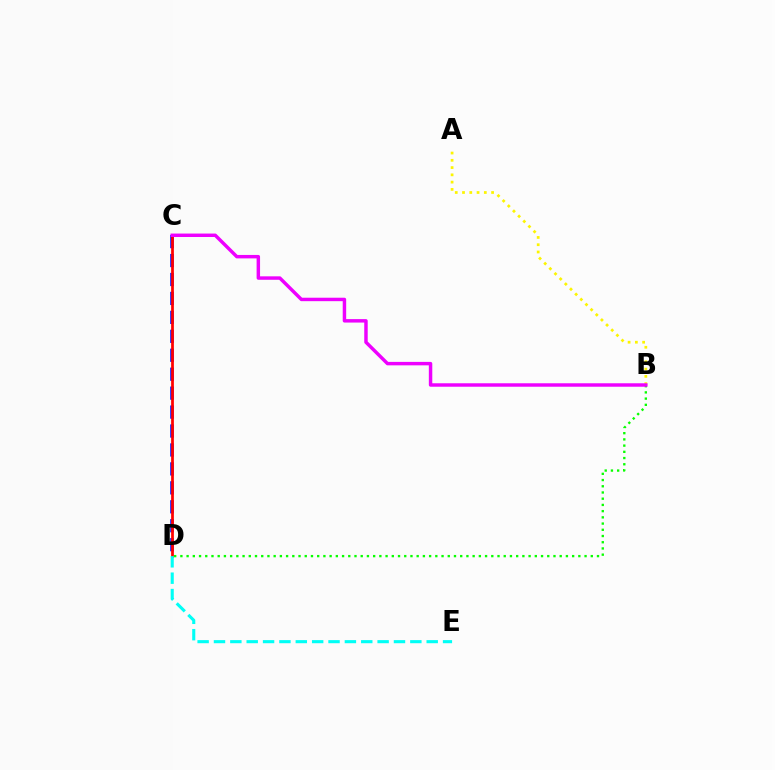{('C', 'D'): [{'color': '#0010ff', 'line_style': 'dashed', 'thickness': 2.57}, {'color': '#ff0000', 'line_style': 'solid', 'thickness': 1.97}], ('A', 'B'): [{'color': '#fcf500', 'line_style': 'dotted', 'thickness': 1.98}], ('D', 'E'): [{'color': '#00fff6', 'line_style': 'dashed', 'thickness': 2.22}], ('B', 'D'): [{'color': '#08ff00', 'line_style': 'dotted', 'thickness': 1.69}], ('B', 'C'): [{'color': '#ee00ff', 'line_style': 'solid', 'thickness': 2.48}]}